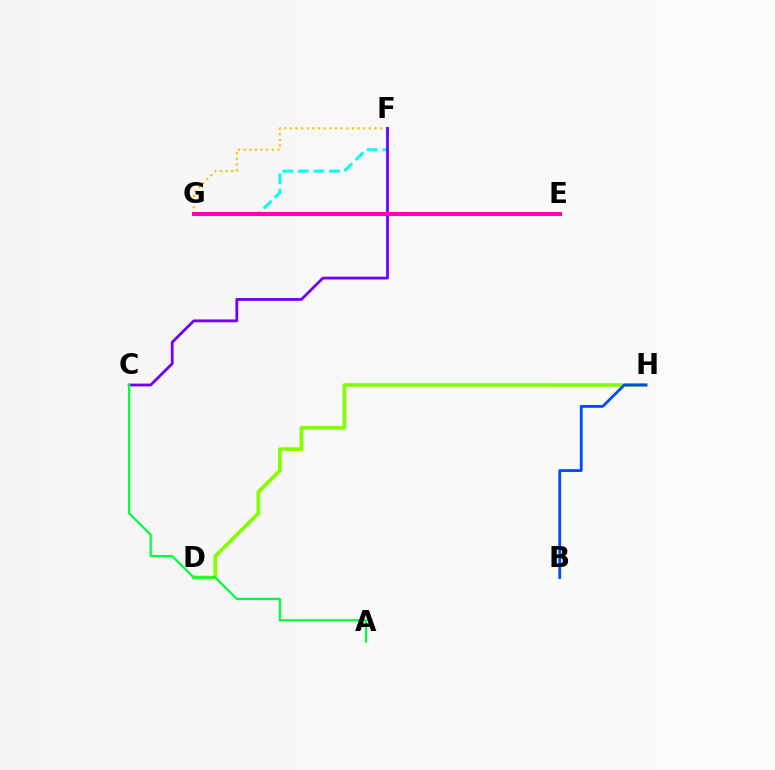{('F', 'G'): [{'color': '#00fff6', 'line_style': 'dashed', 'thickness': 2.11}, {'color': '#ffbd00', 'line_style': 'dotted', 'thickness': 1.53}], ('D', 'H'): [{'color': '#84ff00', 'line_style': 'solid', 'thickness': 2.68}], ('E', 'G'): [{'color': '#ff0000', 'line_style': 'solid', 'thickness': 2.69}, {'color': '#ff00cf', 'line_style': 'solid', 'thickness': 2.58}], ('B', 'H'): [{'color': '#004bff', 'line_style': 'solid', 'thickness': 2.03}], ('C', 'F'): [{'color': '#7200ff', 'line_style': 'solid', 'thickness': 2.02}], ('A', 'C'): [{'color': '#00ff39', 'line_style': 'solid', 'thickness': 1.58}]}